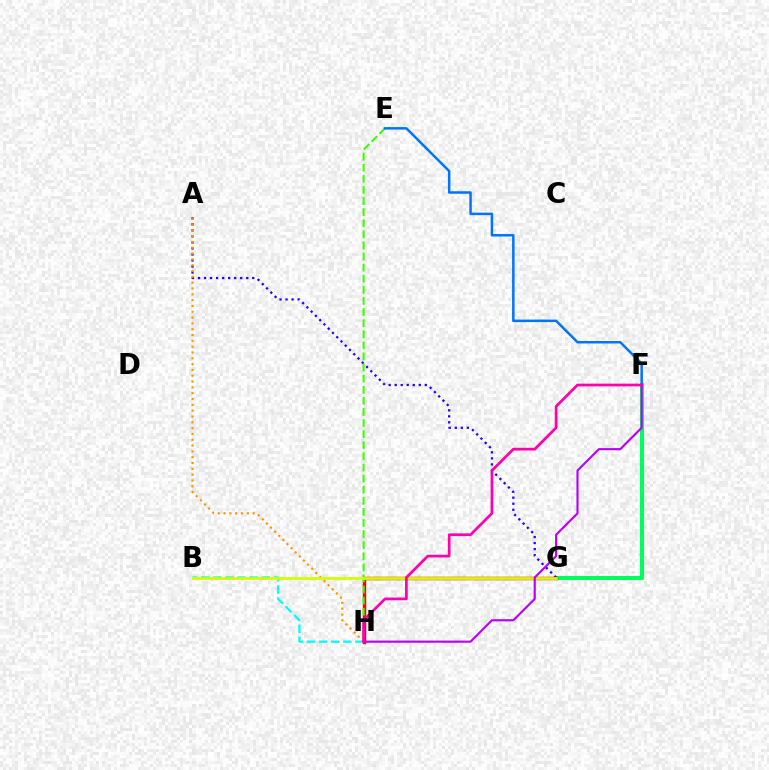{('B', 'H'): [{'color': '#00fff6', 'line_style': 'dashed', 'thickness': 1.64}], ('F', 'G'): [{'color': '#00ff5c', 'line_style': 'solid', 'thickness': 2.92}], ('A', 'G'): [{'color': '#2500ff', 'line_style': 'dotted', 'thickness': 1.64}], ('G', 'H'): [{'color': '#ff0000', 'line_style': 'solid', 'thickness': 2.47}], ('E', 'H'): [{'color': '#3dff00', 'line_style': 'dashed', 'thickness': 1.51}], ('A', 'H'): [{'color': '#ff9400', 'line_style': 'dotted', 'thickness': 1.58}], ('E', 'F'): [{'color': '#0074ff', 'line_style': 'solid', 'thickness': 1.8}], ('B', 'G'): [{'color': '#d1ff00', 'line_style': 'solid', 'thickness': 2.0}], ('F', 'H'): [{'color': '#b900ff', 'line_style': 'solid', 'thickness': 1.54}, {'color': '#ff00ac', 'line_style': 'solid', 'thickness': 1.95}]}